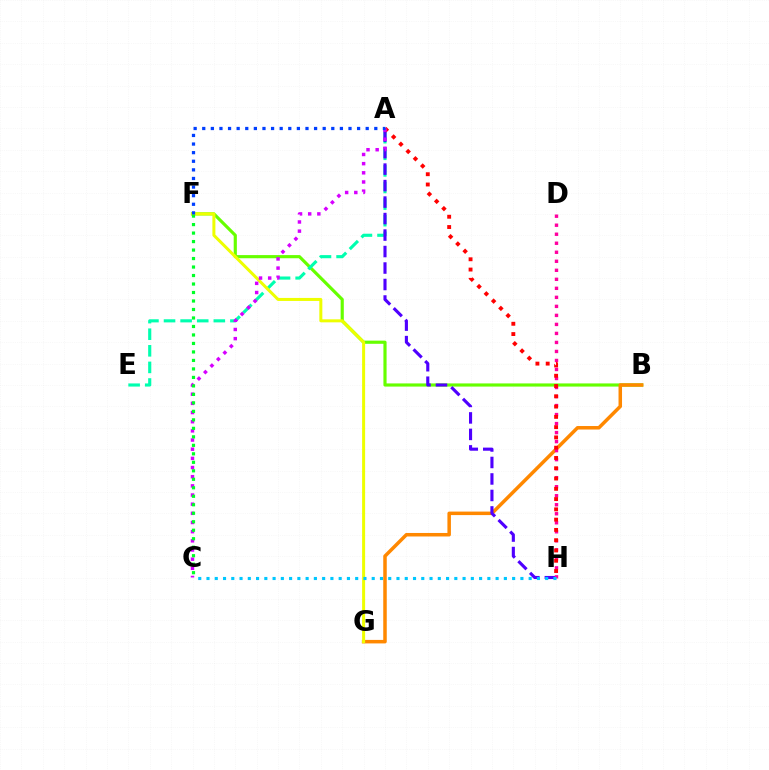{('B', 'F'): [{'color': '#66ff00', 'line_style': 'solid', 'thickness': 2.28}], ('A', 'E'): [{'color': '#00ffaf', 'line_style': 'dashed', 'thickness': 2.25}], ('B', 'G'): [{'color': '#ff8800', 'line_style': 'solid', 'thickness': 2.52}], ('A', 'H'): [{'color': '#4f00ff', 'line_style': 'dashed', 'thickness': 2.24}, {'color': '#ff0000', 'line_style': 'dotted', 'thickness': 2.79}], ('D', 'H'): [{'color': '#ff00a0', 'line_style': 'dotted', 'thickness': 2.45}], ('F', 'G'): [{'color': '#eeff00', 'line_style': 'solid', 'thickness': 2.17}], ('C', 'H'): [{'color': '#00c7ff', 'line_style': 'dotted', 'thickness': 2.24}], ('A', 'C'): [{'color': '#d600ff', 'line_style': 'dotted', 'thickness': 2.49}], ('C', 'F'): [{'color': '#00ff27', 'line_style': 'dotted', 'thickness': 2.31}], ('A', 'F'): [{'color': '#003fff', 'line_style': 'dotted', 'thickness': 2.34}]}